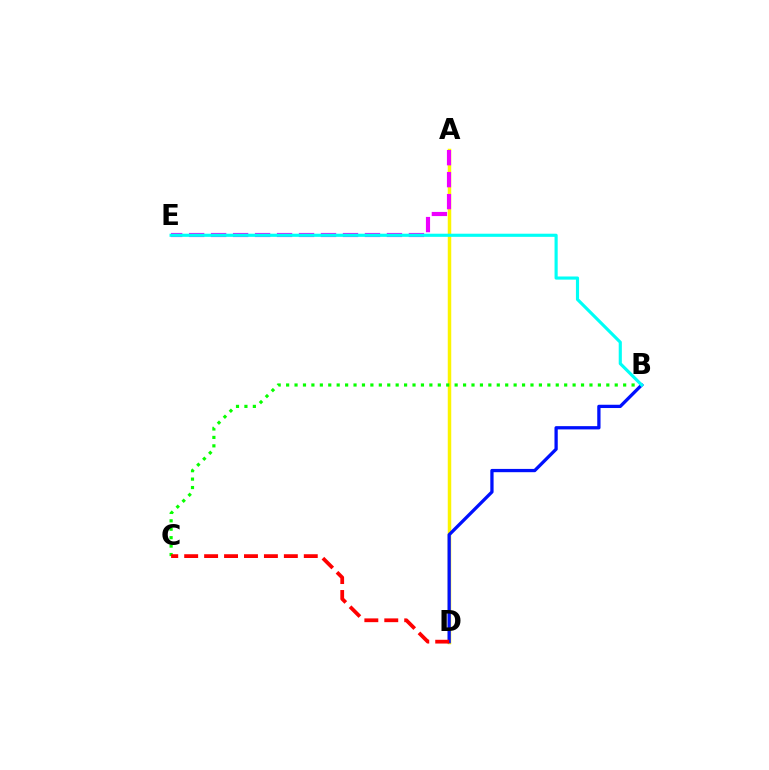{('A', 'D'): [{'color': '#fcf500', 'line_style': 'solid', 'thickness': 2.51}], ('B', 'C'): [{'color': '#08ff00', 'line_style': 'dotted', 'thickness': 2.29}], ('A', 'E'): [{'color': '#ee00ff', 'line_style': 'dashed', 'thickness': 2.99}], ('B', 'D'): [{'color': '#0010ff', 'line_style': 'solid', 'thickness': 2.36}], ('B', 'E'): [{'color': '#00fff6', 'line_style': 'solid', 'thickness': 2.26}], ('C', 'D'): [{'color': '#ff0000', 'line_style': 'dashed', 'thickness': 2.71}]}